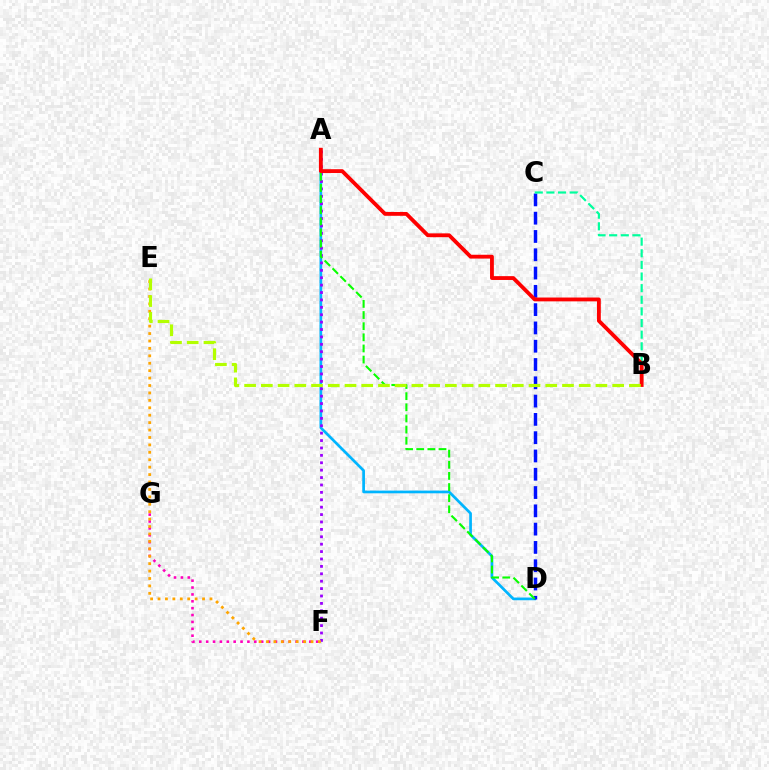{('F', 'G'): [{'color': '#ff00bd', 'line_style': 'dotted', 'thickness': 1.87}], ('A', 'D'): [{'color': '#00b5ff', 'line_style': 'solid', 'thickness': 1.95}, {'color': '#08ff00', 'line_style': 'dashed', 'thickness': 1.51}], ('C', 'D'): [{'color': '#0010ff', 'line_style': 'dashed', 'thickness': 2.48}], ('B', 'C'): [{'color': '#00ff9d', 'line_style': 'dashed', 'thickness': 1.58}], ('A', 'F'): [{'color': '#9b00ff', 'line_style': 'dotted', 'thickness': 2.01}], ('A', 'B'): [{'color': '#ff0000', 'line_style': 'solid', 'thickness': 2.76}], ('E', 'F'): [{'color': '#ffa500', 'line_style': 'dotted', 'thickness': 2.02}], ('B', 'E'): [{'color': '#b3ff00', 'line_style': 'dashed', 'thickness': 2.27}]}